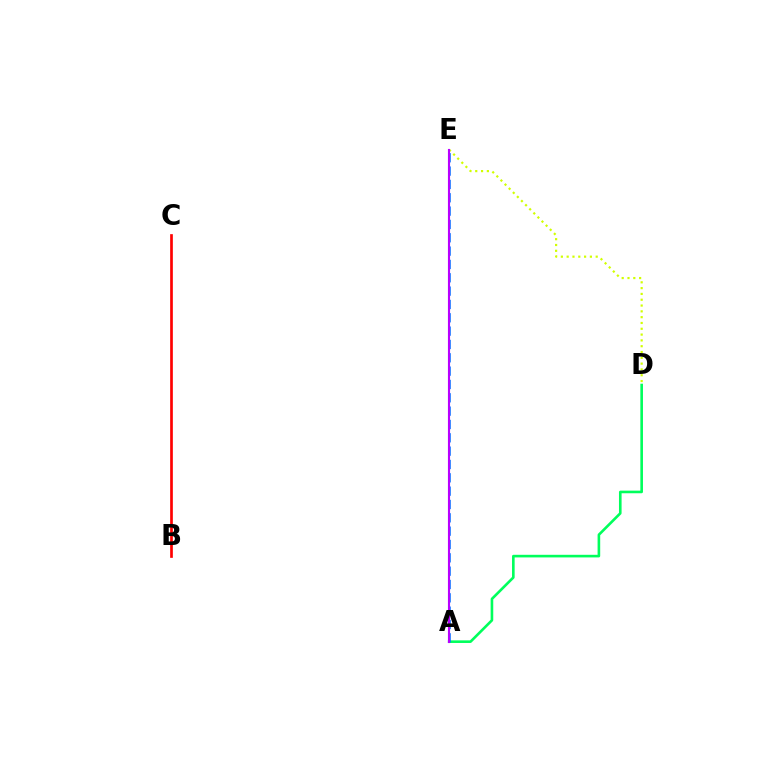{('B', 'C'): [{'color': '#ff0000', 'line_style': 'solid', 'thickness': 1.93}], ('D', 'E'): [{'color': '#d1ff00', 'line_style': 'dotted', 'thickness': 1.58}], ('A', 'D'): [{'color': '#00ff5c', 'line_style': 'solid', 'thickness': 1.88}], ('A', 'E'): [{'color': '#0074ff', 'line_style': 'dashed', 'thickness': 1.81}, {'color': '#b900ff', 'line_style': 'solid', 'thickness': 1.53}]}